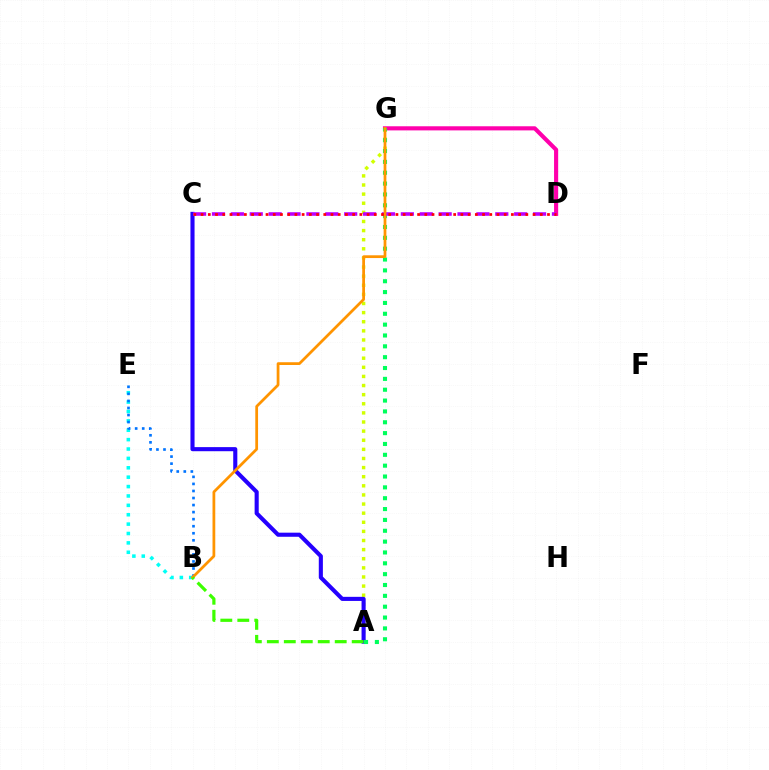{('D', 'G'): [{'color': '#ff00ac', 'line_style': 'solid', 'thickness': 2.97}], ('A', 'G'): [{'color': '#d1ff00', 'line_style': 'dotted', 'thickness': 2.48}, {'color': '#00ff5c', 'line_style': 'dotted', 'thickness': 2.95}], ('A', 'C'): [{'color': '#2500ff', 'line_style': 'solid', 'thickness': 2.95}], ('B', 'E'): [{'color': '#00fff6', 'line_style': 'dotted', 'thickness': 2.55}, {'color': '#0074ff', 'line_style': 'dotted', 'thickness': 1.91}], ('C', 'D'): [{'color': '#b900ff', 'line_style': 'dashed', 'thickness': 2.57}, {'color': '#ff0000', 'line_style': 'dotted', 'thickness': 1.96}], ('B', 'G'): [{'color': '#ff9400', 'line_style': 'solid', 'thickness': 1.99}], ('A', 'B'): [{'color': '#3dff00', 'line_style': 'dashed', 'thickness': 2.31}]}